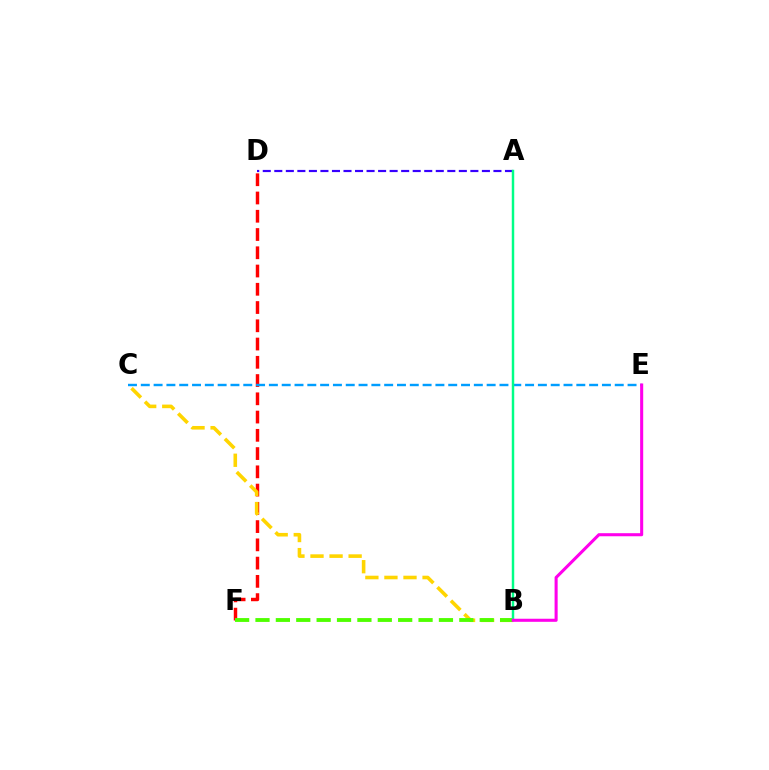{('A', 'D'): [{'color': '#3700ff', 'line_style': 'dashed', 'thickness': 1.57}], ('D', 'F'): [{'color': '#ff0000', 'line_style': 'dashed', 'thickness': 2.48}], ('C', 'E'): [{'color': '#009eff', 'line_style': 'dashed', 'thickness': 1.74}], ('B', 'C'): [{'color': '#ffd500', 'line_style': 'dashed', 'thickness': 2.59}], ('B', 'F'): [{'color': '#4fff00', 'line_style': 'dashed', 'thickness': 2.77}], ('A', 'B'): [{'color': '#00ff86', 'line_style': 'solid', 'thickness': 1.77}], ('B', 'E'): [{'color': '#ff00ed', 'line_style': 'solid', 'thickness': 2.21}]}